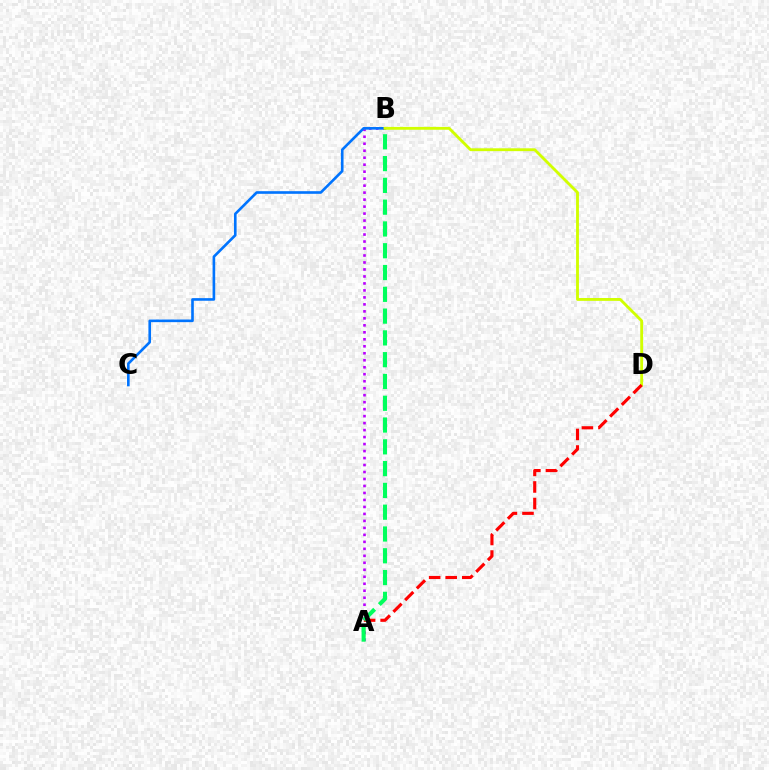{('A', 'B'): [{'color': '#b900ff', 'line_style': 'dotted', 'thickness': 1.9}, {'color': '#00ff5c', 'line_style': 'dashed', 'thickness': 2.96}], ('B', 'C'): [{'color': '#0074ff', 'line_style': 'solid', 'thickness': 1.89}], ('B', 'D'): [{'color': '#d1ff00', 'line_style': 'solid', 'thickness': 2.05}], ('A', 'D'): [{'color': '#ff0000', 'line_style': 'dashed', 'thickness': 2.25}]}